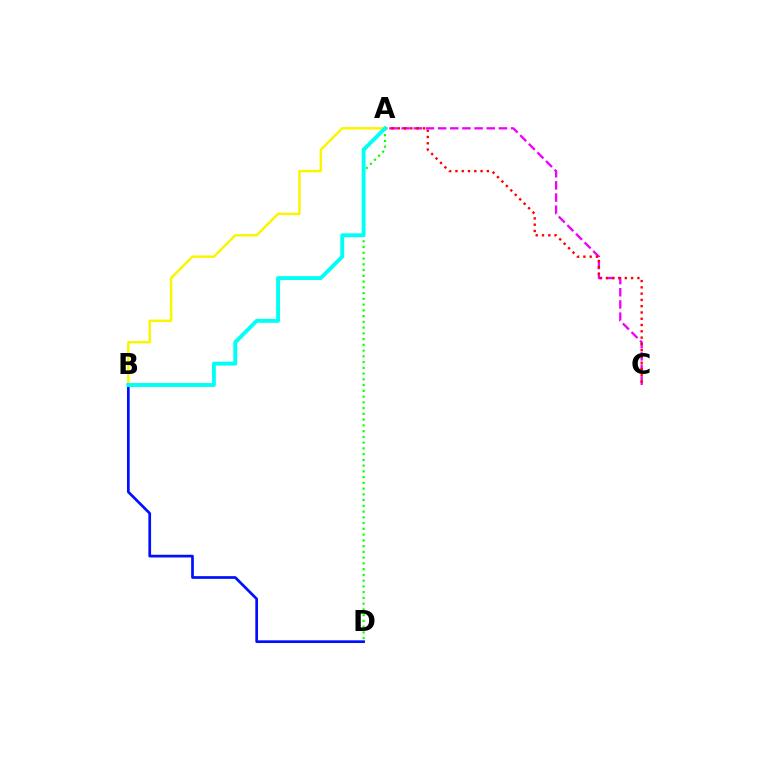{('A', 'C'): [{'color': '#ee00ff', 'line_style': 'dashed', 'thickness': 1.65}, {'color': '#ff0000', 'line_style': 'dotted', 'thickness': 1.71}], ('B', 'D'): [{'color': '#0010ff', 'line_style': 'solid', 'thickness': 1.94}], ('A', 'B'): [{'color': '#fcf500', 'line_style': 'solid', 'thickness': 1.78}, {'color': '#00fff6', 'line_style': 'solid', 'thickness': 2.81}], ('A', 'D'): [{'color': '#08ff00', 'line_style': 'dotted', 'thickness': 1.56}]}